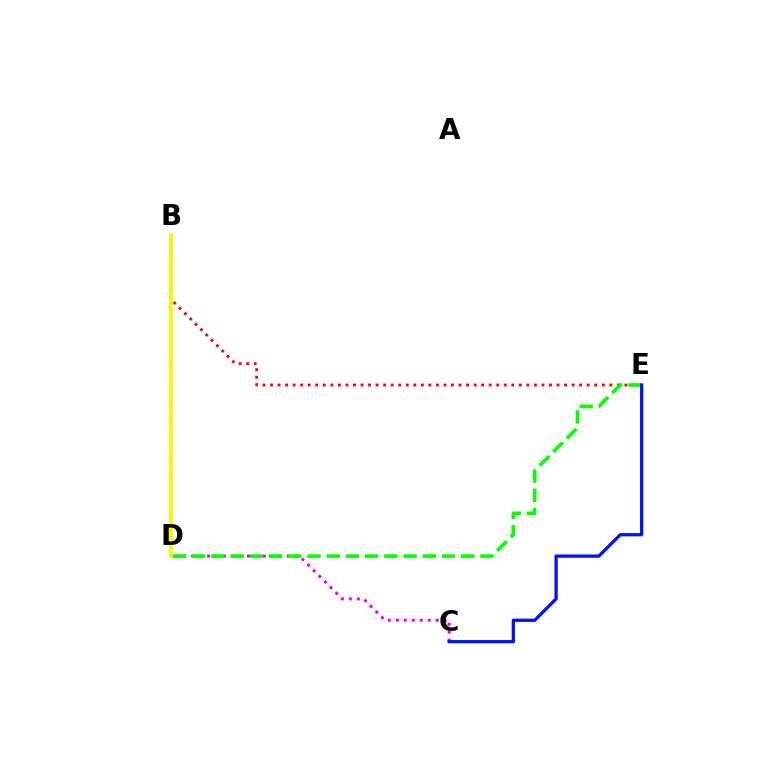{('B', 'E'): [{'color': '#ff0000', 'line_style': 'dotted', 'thickness': 2.05}], ('B', 'D'): [{'color': '#00fff6', 'line_style': 'dotted', 'thickness': 2.59}, {'color': '#fcf500', 'line_style': 'solid', 'thickness': 2.7}], ('C', 'D'): [{'color': '#ee00ff', 'line_style': 'dotted', 'thickness': 2.17}], ('D', 'E'): [{'color': '#08ff00', 'line_style': 'dashed', 'thickness': 2.61}], ('C', 'E'): [{'color': '#0010ff', 'line_style': 'solid', 'thickness': 2.33}]}